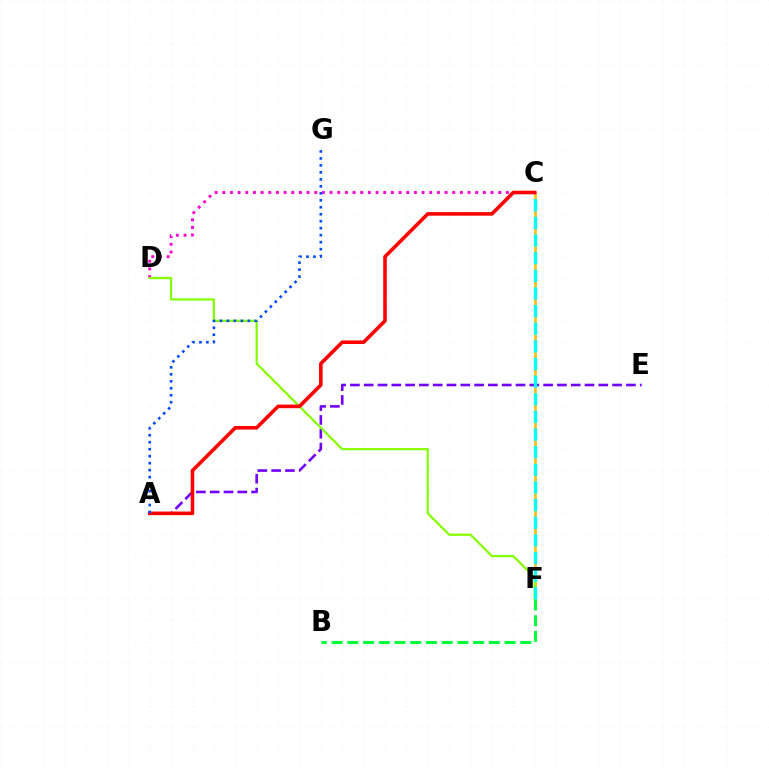{('C', 'F'): [{'color': '#ffbd00', 'line_style': 'solid', 'thickness': 1.82}, {'color': '#00fff6', 'line_style': 'dashed', 'thickness': 2.4}], ('B', 'F'): [{'color': '#00ff39', 'line_style': 'dashed', 'thickness': 2.14}], ('A', 'E'): [{'color': '#7200ff', 'line_style': 'dashed', 'thickness': 1.87}], ('C', 'D'): [{'color': '#ff00cf', 'line_style': 'dotted', 'thickness': 2.08}], ('D', 'F'): [{'color': '#84ff00', 'line_style': 'solid', 'thickness': 1.59}], ('A', 'C'): [{'color': '#ff0000', 'line_style': 'solid', 'thickness': 2.59}], ('A', 'G'): [{'color': '#004bff', 'line_style': 'dotted', 'thickness': 1.9}]}